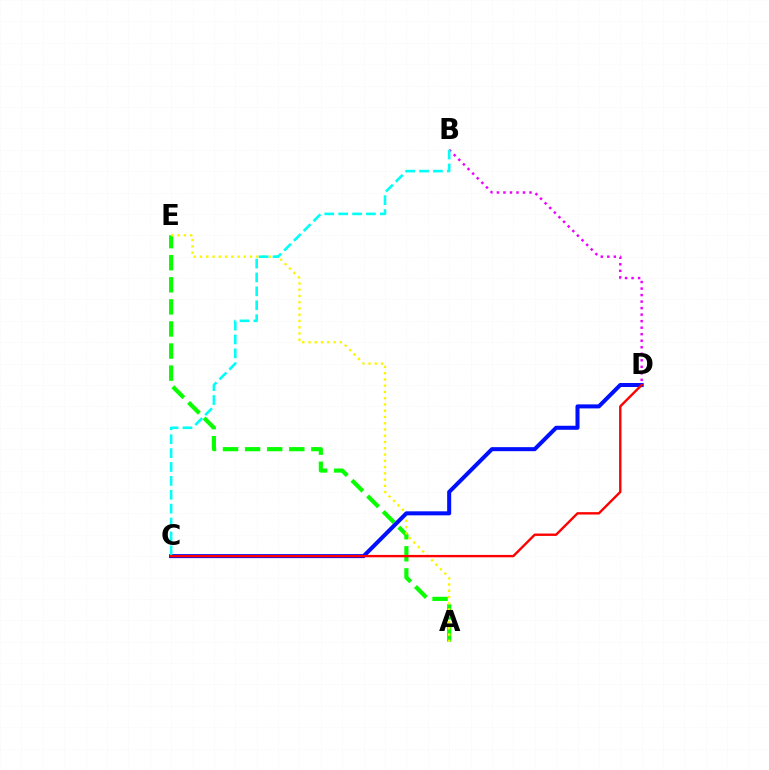{('A', 'E'): [{'color': '#08ff00', 'line_style': 'dashed', 'thickness': 3.0}, {'color': '#fcf500', 'line_style': 'dotted', 'thickness': 1.7}], ('C', 'D'): [{'color': '#0010ff', 'line_style': 'solid', 'thickness': 2.9}, {'color': '#ff0000', 'line_style': 'solid', 'thickness': 1.71}], ('B', 'D'): [{'color': '#ee00ff', 'line_style': 'dotted', 'thickness': 1.77}], ('B', 'C'): [{'color': '#00fff6', 'line_style': 'dashed', 'thickness': 1.89}]}